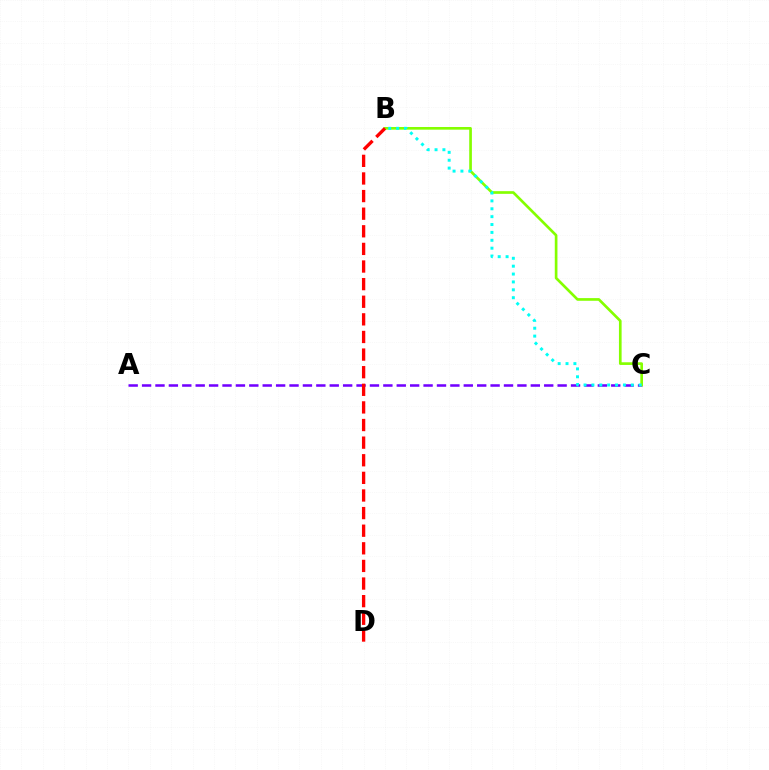{('A', 'C'): [{'color': '#7200ff', 'line_style': 'dashed', 'thickness': 1.82}], ('B', 'C'): [{'color': '#84ff00', 'line_style': 'solid', 'thickness': 1.92}, {'color': '#00fff6', 'line_style': 'dotted', 'thickness': 2.14}], ('B', 'D'): [{'color': '#ff0000', 'line_style': 'dashed', 'thickness': 2.39}]}